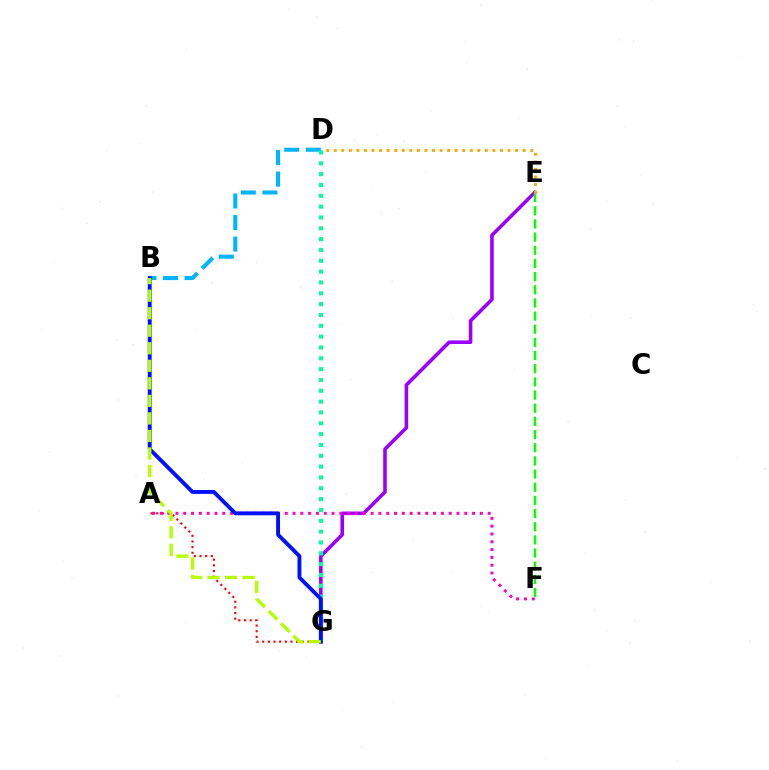{('B', 'D'): [{'color': '#00b5ff', 'line_style': 'dashed', 'thickness': 2.93}], ('A', 'G'): [{'color': '#ff0000', 'line_style': 'dotted', 'thickness': 1.54}], ('E', 'G'): [{'color': '#9b00ff', 'line_style': 'solid', 'thickness': 2.58}], ('A', 'F'): [{'color': '#ff00bd', 'line_style': 'dotted', 'thickness': 2.12}], ('D', 'G'): [{'color': '#00ff9d', 'line_style': 'dotted', 'thickness': 2.94}], ('E', 'F'): [{'color': '#08ff00', 'line_style': 'dashed', 'thickness': 1.79}], ('B', 'G'): [{'color': '#0010ff', 'line_style': 'solid', 'thickness': 2.79}, {'color': '#b3ff00', 'line_style': 'dashed', 'thickness': 2.38}], ('D', 'E'): [{'color': '#ffa500', 'line_style': 'dotted', 'thickness': 2.05}]}